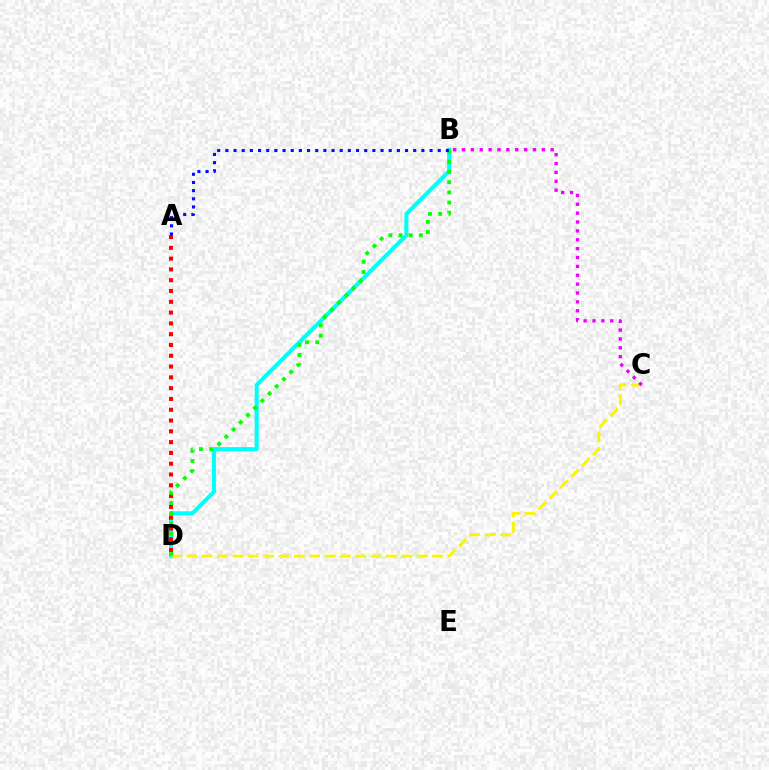{('B', 'D'): [{'color': '#00fff6', 'line_style': 'solid', 'thickness': 2.92}, {'color': '#08ff00', 'line_style': 'dotted', 'thickness': 2.77}], ('A', 'D'): [{'color': '#ff0000', 'line_style': 'dotted', 'thickness': 2.93}], ('C', 'D'): [{'color': '#fcf500', 'line_style': 'dashed', 'thickness': 2.09}], ('B', 'C'): [{'color': '#ee00ff', 'line_style': 'dotted', 'thickness': 2.41}], ('A', 'B'): [{'color': '#0010ff', 'line_style': 'dotted', 'thickness': 2.22}]}